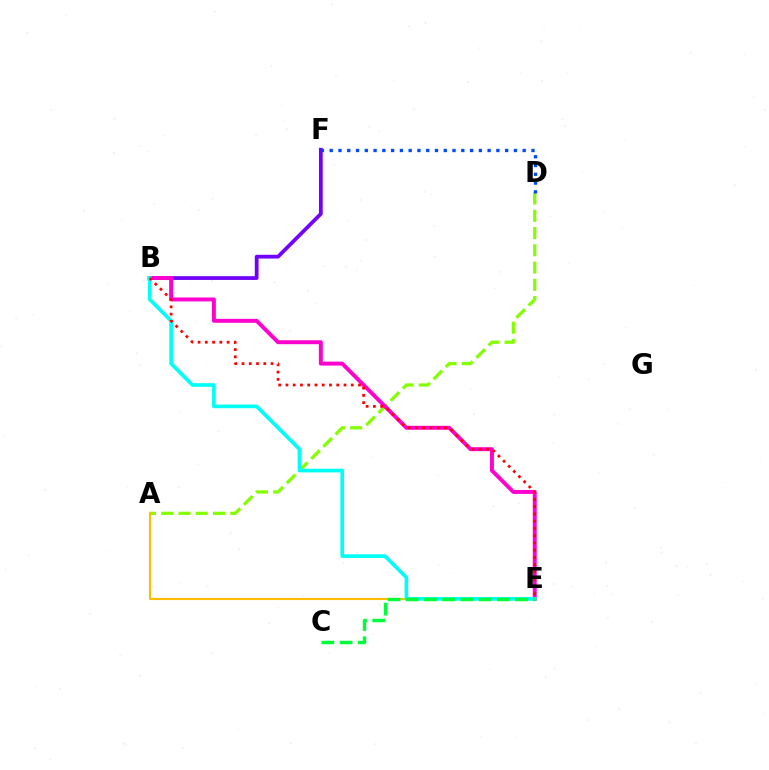{('A', 'D'): [{'color': '#84ff00', 'line_style': 'dashed', 'thickness': 2.34}], ('B', 'F'): [{'color': '#7200ff', 'line_style': 'solid', 'thickness': 2.71}], ('A', 'E'): [{'color': '#ffbd00', 'line_style': 'solid', 'thickness': 1.54}], ('B', 'E'): [{'color': '#ff00cf', 'line_style': 'solid', 'thickness': 2.83}, {'color': '#00fff6', 'line_style': 'solid', 'thickness': 2.63}, {'color': '#ff0000', 'line_style': 'dotted', 'thickness': 1.97}], ('D', 'F'): [{'color': '#004bff', 'line_style': 'dotted', 'thickness': 2.38}], ('C', 'E'): [{'color': '#00ff39', 'line_style': 'dashed', 'thickness': 2.47}]}